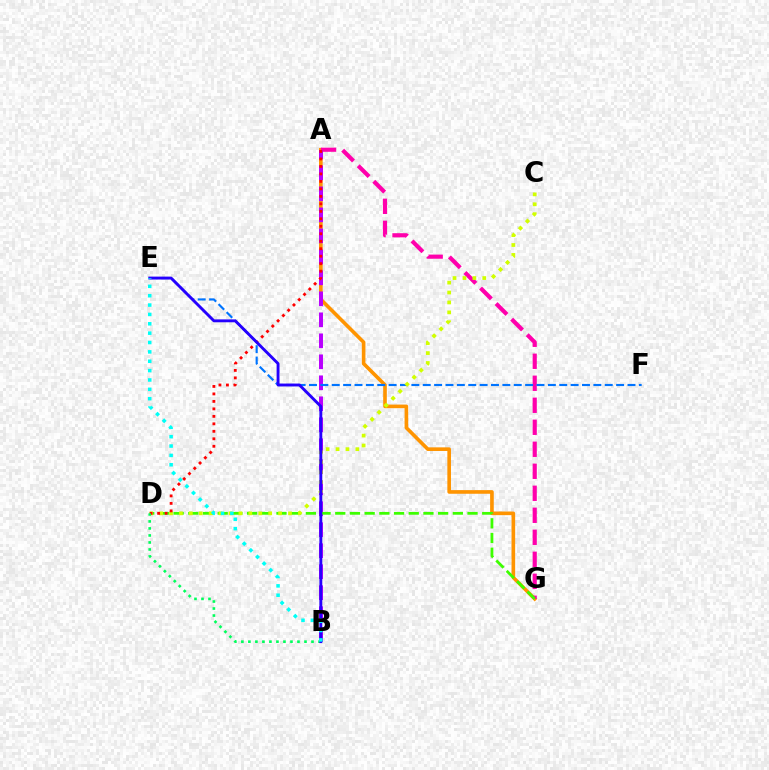{('A', 'G'): [{'color': '#ff9400', 'line_style': 'solid', 'thickness': 2.61}, {'color': '#ff00ac', 'line_style': 'dashed', 'thickness': 2.99}], ('A', 'B'): [{'color': '#b900ff', 'line_style': 'dashed', 'thickness': 2.85}], ('E', 'F'): [{'color': '#0074ff', 'line_style': 'dashed', 'thickness': 1.55}], ('D', 'G'): [{'color': '#3dff00', 'line_style': 'dashed', 'thickness': 2.0}], ('C', 'D'): [{'color': '#d1ff00', 'line_style': 'dotted', 'thickness': 2.69}], ('A', 'D'): [{'color': '#ff0000', 'line_style': 'dotted', 'thickness': 2.03}], ('B', 'D'): [{'color': '#00ff5c', 'line_style': 'dotted', 'thickness': 1.91}], ('B', 'E'): [{'color': '#2500ff', 'line_style': 'solid', 'thickness': 2.08}, {'color': '#00fff6', 'line_style': 'dotted', 'thickness': 2.54}]}